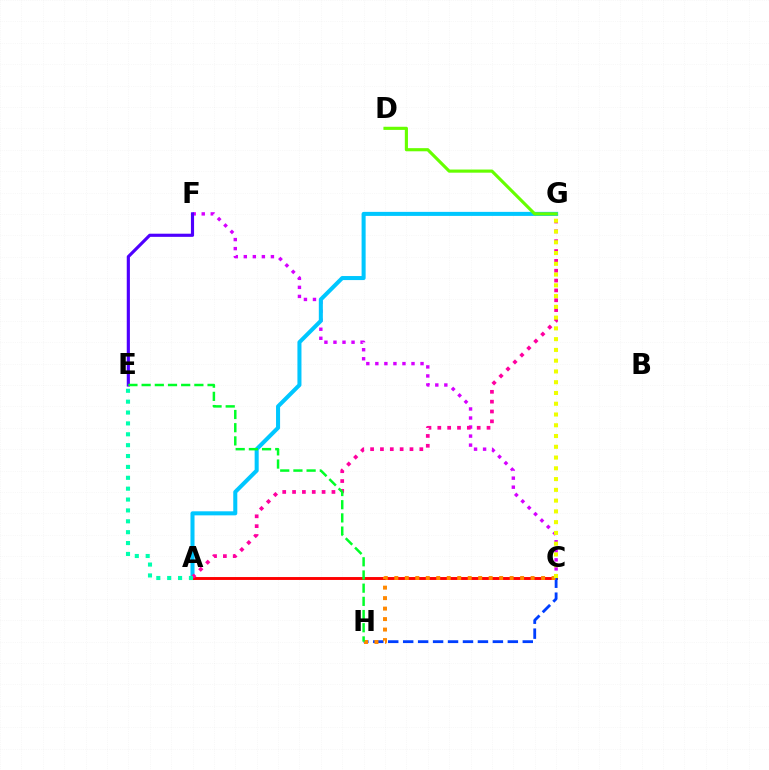{('C', 'F'): [{'color': '#d600ff', 'line_style': 'dotted', 'thickness': 2.46}], ('A', 'G'): [{'color': '#00c7ff', 'line_style': 'solid', 'thickness': 2.91}, {'color': '#ff00a0', 'line_style': 'dotted', 'thickness': 2.67}], ('D', 'G'): [{'color': '#66ff00', 'line_style': 'solid', 'thickness': 2.26}], ('A', 'C'): [{'color': '#ff0000', 'line_style': 'solid', 'thickness': 2.09}], ('C', 'H'): [{'color': '#003fff', 'line_style': 'dashed', 'thickness': 2.03}, {'color': '#ff8800', 'line_style': 'dotted', 'thickness': 2.85}], ('C', 'G'): [{'color': '#eeff00', 'line_style': 'dotted', 'thickness': 2.92}], ('A', 'E'): [{'color': '#00ffaf', 'line_style': 'dotted', 'thickness': 2.96}], ('E', 'F'): [{'color': '#4f00ff', 'line_style': 'solid', 'thickness': 2.27}], ('E', 'H'): [{'color': '#00ff27', 'line_style': 'dashed', 'thickness': 1.79}]}